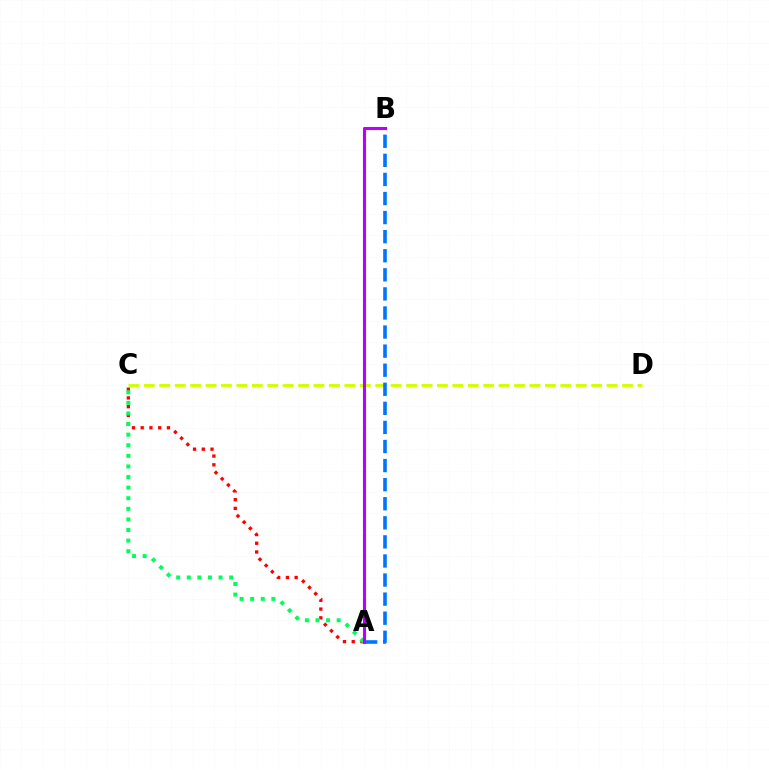{('A', 'C'): [{'color': '#ff0000', 'line_style': 'dotted', 'thickness': 2.38}, {'color': '#00ff5c', 'line_style': 'dotted', 'thickness': 2.88}], ('C', 'D'): [{'color': '#d1ff00', 'line_style': 'dashed', 'thickness': 2.1}], ('A', 'B'): [{'color': '#0074ff', 'line_style': 'dashed', 'thickness': 2.59}, {'color': '#b900ff', 'line_style': 'solid', 'thickness': 2.23}]}